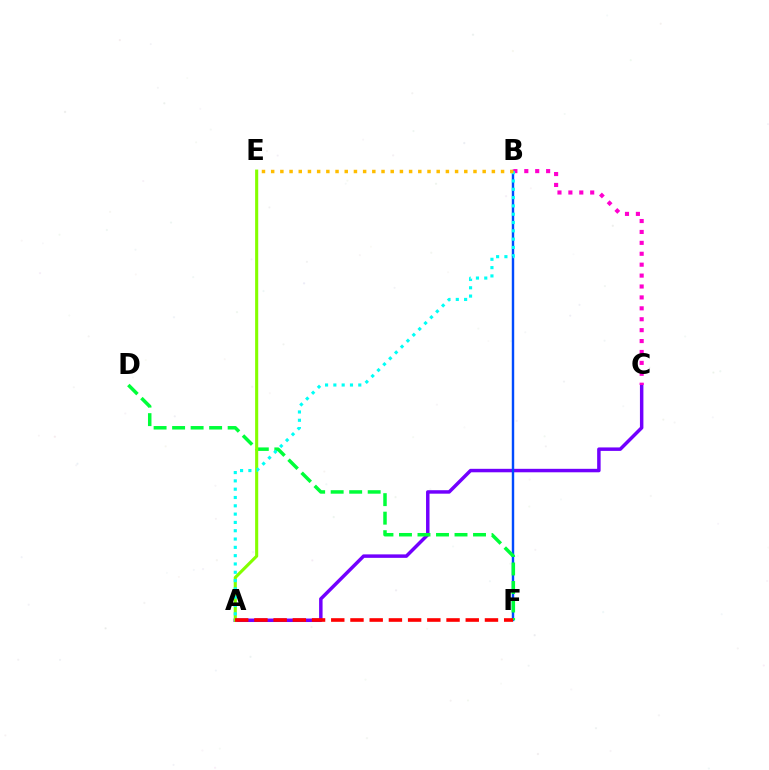{('A', 'C'): [{'color': '#7200ff', 'line_style': 'solid', 'thickness': 2.5}], ('B', 'F'): [{'color': '#004bff', 'line_style': 'solid', 'thickness': 1.74}], ('D', 'F'): [{'color': '#00ff39', 'line_style': 'dashed', 'thickness': 2.52}], ('B', 'C'): [{'color': '#ff00cf', 'line_style': 'dotted', 'thickness': 2.96}], ('A', 'E'): [{'color': '#84ff00', 'line_style': 'solid', 'thickness': 2.23}], ('A', 'F'): [{'color': '#ff0000', 'line_style': 'dashed', 'thickness': 2.61}], ('A', 'B'): [{'color': '#00fff6', 'line_style': 'dotted', 'thickness': 2.26}], ('B', 'E'): [{'color': '#ffbd00', 'line_style': 'dotted', 'thickness': 2.5}]}